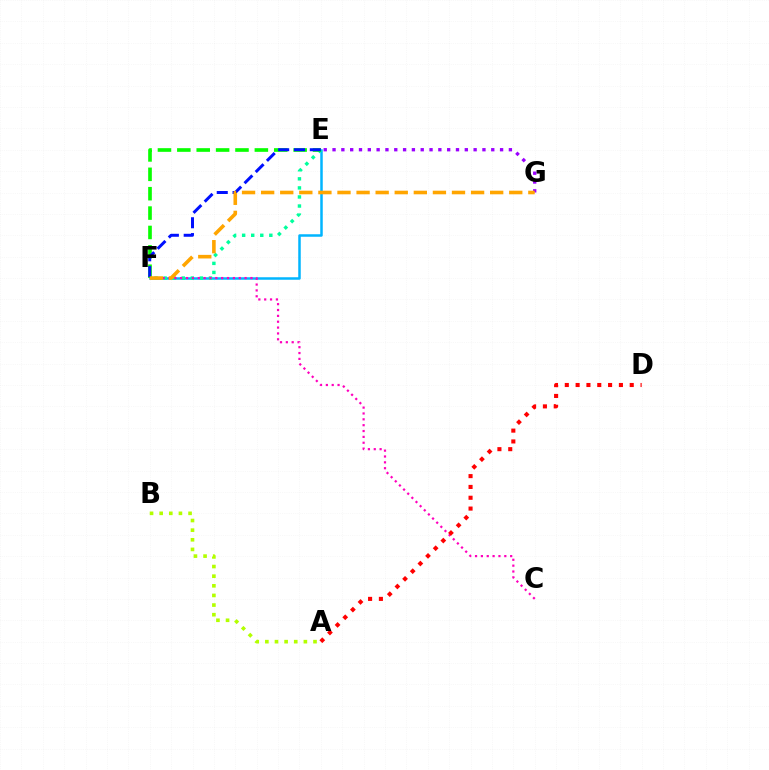{('E', 'F'): [{'color': '#00b5ff', 'line_style': 'solid', 'thickness': 1.8}, {'color': '#00ff9d', 'line_style': 'dotted', 'thickness': 2.46}, {'color': '#08ff00', 'line_style': 'dashed', 'thickness': 2.63}, {'color': '#0010ff', 'line_style': 'dashed', 'thickness': 2.15}], ('C', 'F'): [{'color': '#ff00bd', 'line_style': 'dotted', 'thickness': 1.59}], ('A', 'B'): [{'color': '#b3ff00', 'line_style': 'dotted', 'thickness': 2.62}], ('E', 'G'): [{'color': '#9b00ff', 'line_style': 'dotted', 'thickness': 2.4}], ('A', 'D'): [{'color': '#ff0000', 'line_style': 'dotted', 'thickness': 2.94}], ('F', 'G'): [{'color': '#ffa500', 'line_style': 'dashed', 'thickness': 2.59}]}